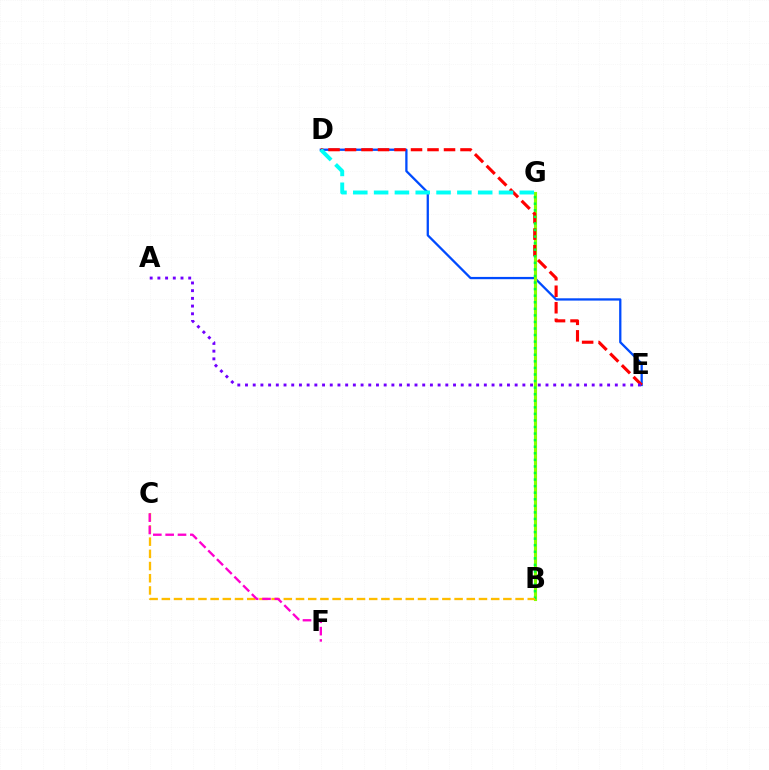{('D', 'E'): [{'color': '#004bff', 'line_style': 'solid', 'thickness': 1.65}, {'color': '#ff0000', 'line_style': 'dashed', 'thickness': 2.24}], ('B', 'G'): [{'color': '#84ff00', 'line_style': 'solid', 'thickness': 2.24}, {'color': '#00ff39', 'line_style': 'dotted', 'thickness': 1.78}], ('B', 'C'): [{'color': '#ffbd00', 'line_style': 'dashed', 'thickness': 1.66}], ('A', 'E'): [{'color': '#7200ff', 'line_style': 'dotted', 'thickness': 2.09}], ('C', 'F'): [{'color': '#ff00cf', 'line_style': 'dashed', 'thickness': 1.68}], ('D', 'G'): [{'color': '#00fff6', 'line_style': 'dashed', 'thickness': 2.83}]}